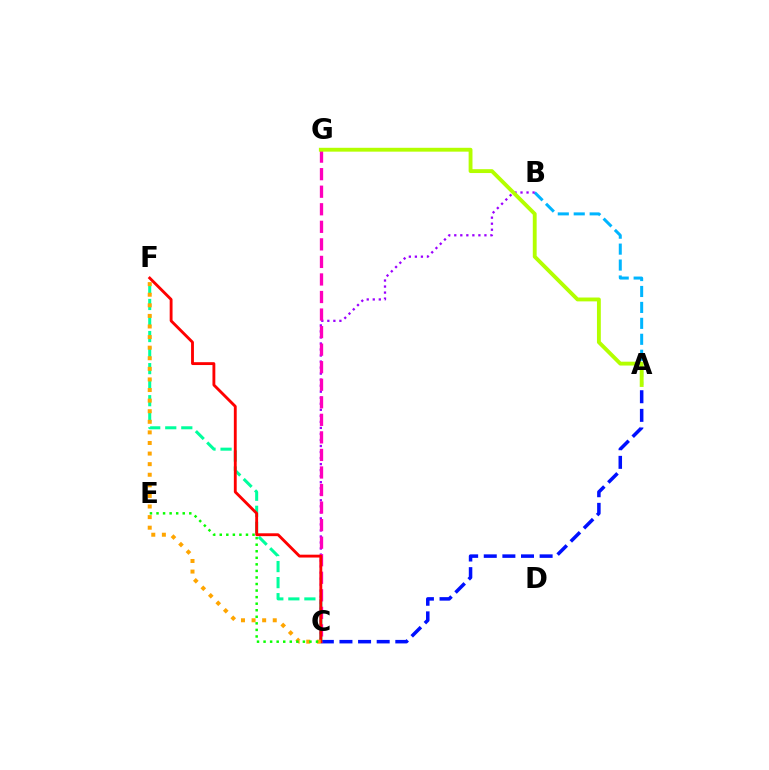{('A', 'C'): [{'color': '#0010ff', 'line_style': 'dashed', 'thickness': 2.53}], ('A', 'B'): [{'color': '#00b5ff', 'line_style': 'dashed', 'thickness': 2.16}], ('C', 'F'): [{'color': '#00ff9d', 'line_style': 'dashed', 'thickness': 2.18}, {'color': '#ff0000', 'line_style': 'solid', 'thickness': 2.05}, {'color': '#ffa500', 'line_style': 'dotted', 'thickness': 2.88}], ('B', 'C'): [{'color': '#9b00ff', 'line_style': 'dotted', 'thickness': 1.64}], ('C', 'G'): [{'color': '#ff00bd', 'line_style': 'dashed', 'thickness': 2.38}], ('A', 'G'): [{'color': '#b3ff00', 'line_style': 'solid', 'thickness': 2.78}], ('C', 'E'): [{'color': '#08ff00', 'line_style': 'dotted', 'thickness': 1.78}]}